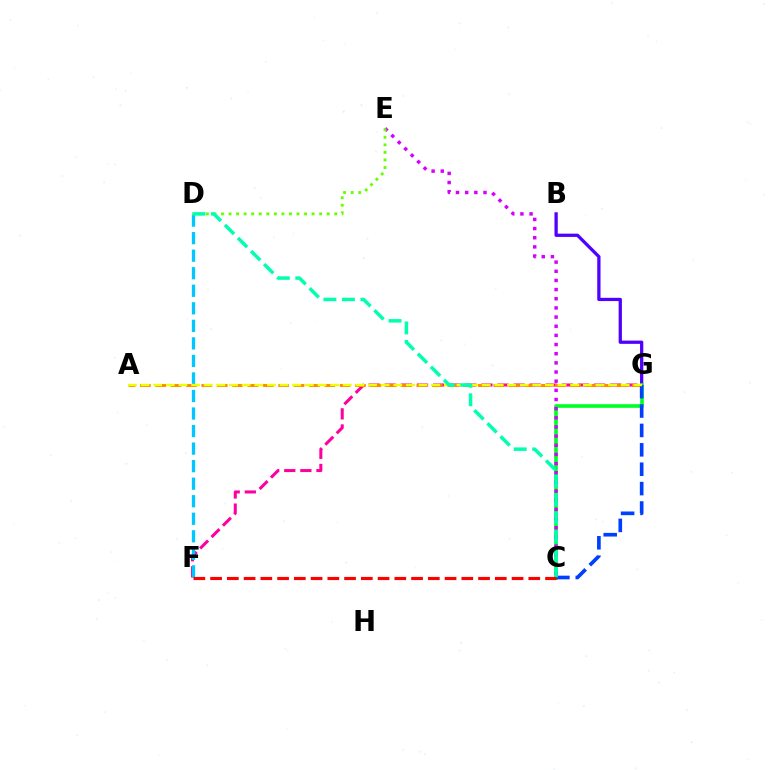{('B', 'G'): [{'color': '#4f00ff', 'line_style': 'solid', 'thickness': 2.35}], ('C', 'G'): [{'color': '#00ff27', 'line_style': 'solid', 'thickness': 2.62}, {'color': '#003fff', 'line_style': 'dashed', 'thickness': 2.63}], ('F', 'G'): [{'color': '#ff00a0', 'line_style': 'dashed', 'thickness': 2.19}], ('C', 'E'): [{'color': '#d600ff', 'line_style': 'dotted', 'thickness': 2.49}], ('A', 'G'): [{'color': '#ff8800', 'line_style': 'dashed', 'thickness': 2.09}, {'color': '#eeff00', 'line_style': 'dashed', 'thickness': 1.72}], ('D', 'F'): [{'color': '#00c7ff', 'line_style': 'dashed', 'thickness': 2.38}], ('D', 'E'): [{'color': '#66ff00', 'line_style': 'dotted', 'thickness': 2.05}], ('C', 'D'): [{'color': '#00ffaf', 'line_style': 'dashed', 'thickness': 2.51}], ('C', 'F'): [{'color': '#ff0000', 'line_style': 'dashed', 'thickness': 2.28}]}